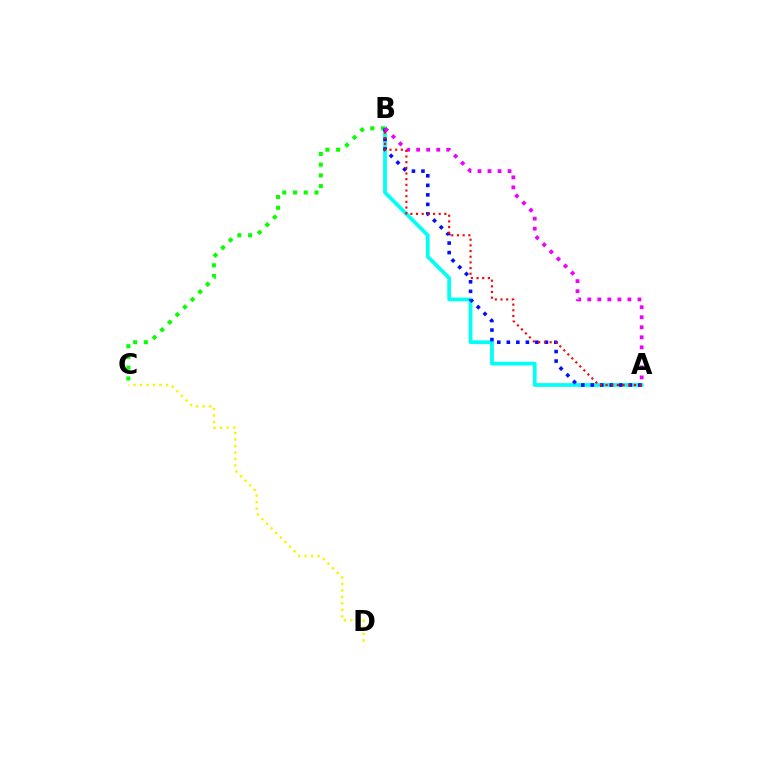{('A', 'B'): [{'color': '#00fff6', 'line_style': 'solid', 'thickness': 2.7}, {'color': '#0010ff', 'line_style': 'dotted', 'thickness': 2.59}, {'color': '#ee00ff', 'line_style': 'dotted', 'thickness': 2.72}, {'color': '#ff0000', 'line_style': 'dotted', 'thickness': 1.54}], ('B', 'C'): [{'color': '#08ff00', 'line_style': 'dotted', 'thickness': 2.92}], ('C', 'D'): [{'color': '#fcf500', 'line_style': 'dotted', 'thickness': 1.76}]}